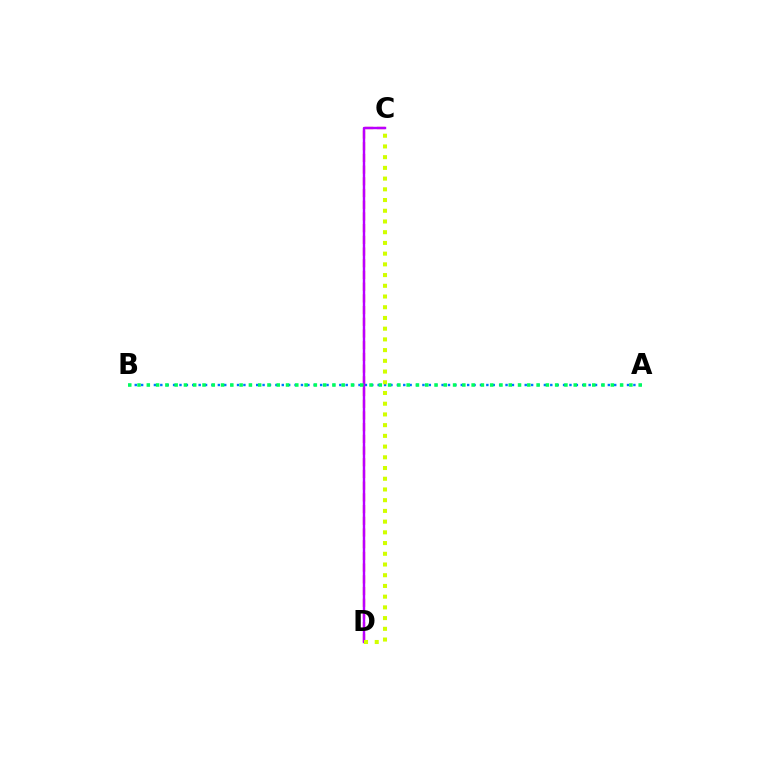{('A', 'B'): [{'color': '#0074ff', 'line_style': 'dotted', 'thickness': 1.74}, {'color': '#00ff5c', 'line_style': 'dotted', 'thickness': 2.52}], ('C', 'D'): [{'color': '#ff0000', 'line_style': 'dashed', 'thickness': 1.59}, {'color': '#b900ff', 'line_style': 'solid', 'thickness': 1.74}, {'color': '#d1ff00', 'line_style': 'dotted', 'thickness': 2.91}]}